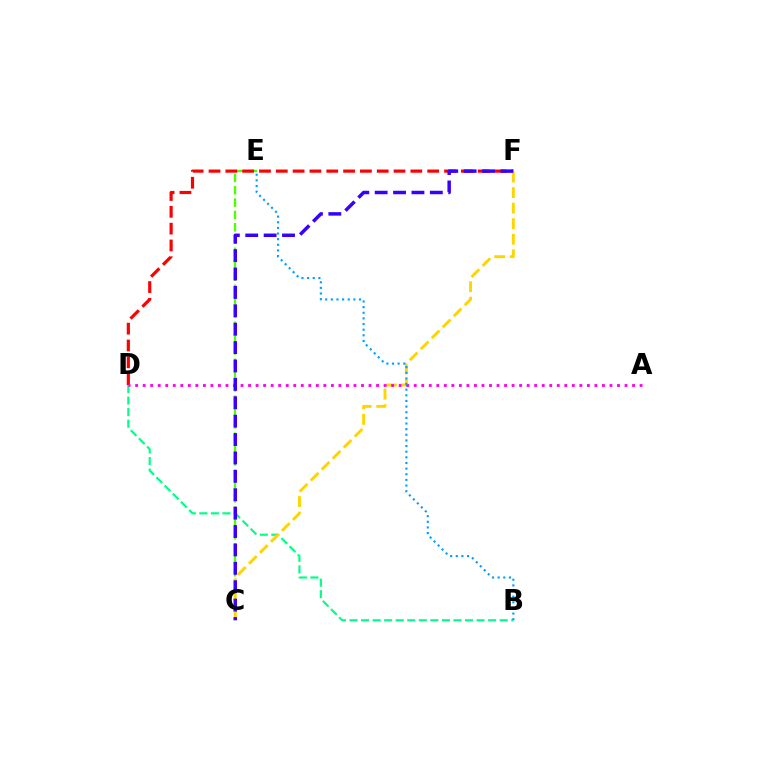{('C', 'E'): [{'color': '#4fff00', 'line_style': 'dashed', 'thickness': 1.67}], ('D', 'F'): [{'color': '#ff0000', 'line_style': 'dashed', 'thickness': 2.29}], ('B', 'D'): [{'color': '#00ff86', 'line_style': 'dashed', 'thickness': 1.57}], ('C', 'F'): [{'color': '#ffd500', 'line_style': 'dashed', 'thickness': 2.11}, {'color': '#3700ff', 'line_style': 'dashed', 'thickness': 2.5}], ('A', 'D'): [{'color': '#ff00ed', 'line_style': 'dotted', 'thickness': 2.05}], ('B', 'E'): [{'color': '#009eff', 'line_style': 'dotted', 'thickness': 1.53}]}